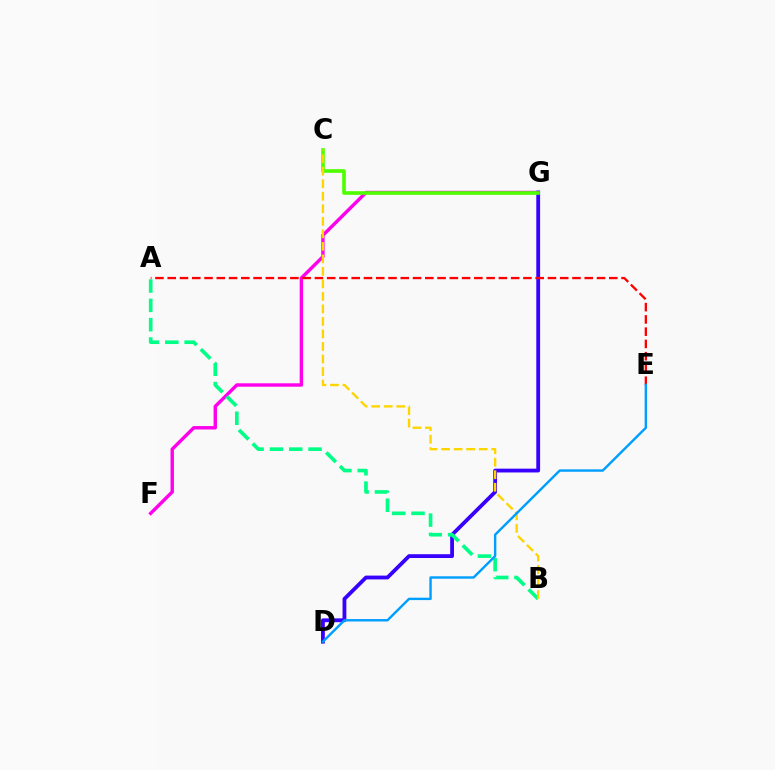{('F', 'G'): [{'color': '#ff00ed', 'line_style': 'solid', 'thickness': 2.46}], ('D', 'G'): [{'color': '#3700ff', 'line_style': 'solid', 'thickness': 2.74}], ('A', 'B'): [{'color': '#00ff86', 'line_style': 'dashed', 'thickness': 2.62}], ('C', 'G'): [{'color': '#4fff00', 'line_style': 'solid', 'thickness': 2.62}], ('A', 'E'): [{'color': '#ff0000', 'line_style': 'dashed', 'thickness': 1.67}], ('B', 'C'): [{'color': '#ffd500', 'line_style': 'dashed', 'thickness': 1.7}], ('D', 'E'): [{'color': '#009eff', 'line_style': 'solid', 'thickness': 1.74}]}